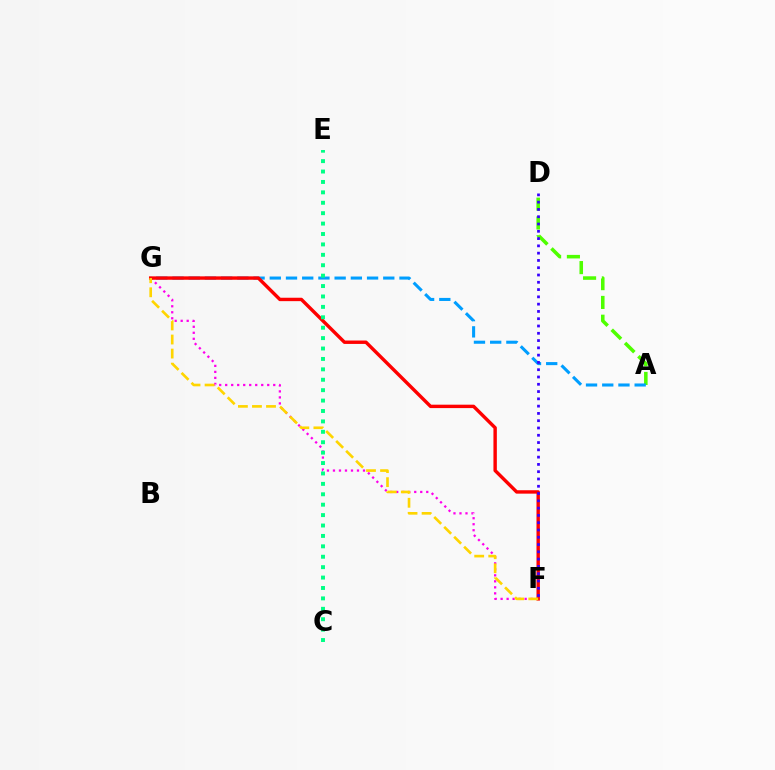{('F', 'G'): [{'color': '#ff00ed', 'line_style': 'dotted', 'thickness': 1.63}, {'color': '#ff0000', 'line_style': 'solid', 'thickness': 2.45}, {'color': '#ffd500', 'line_style': 'dashed', 'thickness': 1.91}], ('A', 'D'): [{'color': '#4fff00', 'line_style': 'dashed', 'thickness': 2.55}], ('A', 'G'): [{'color': '#009eff', 'line_style': 'dashed', 'thickness': 2.2}], ('C', 'E'): [{'color': '#00ff86', 'line_style': 'dotted', 'thickness': 2.83}], ('D', 'F'): [{'color': '#3700ff', 'line_style': 'dotted', 'thickness': 1.98}]}